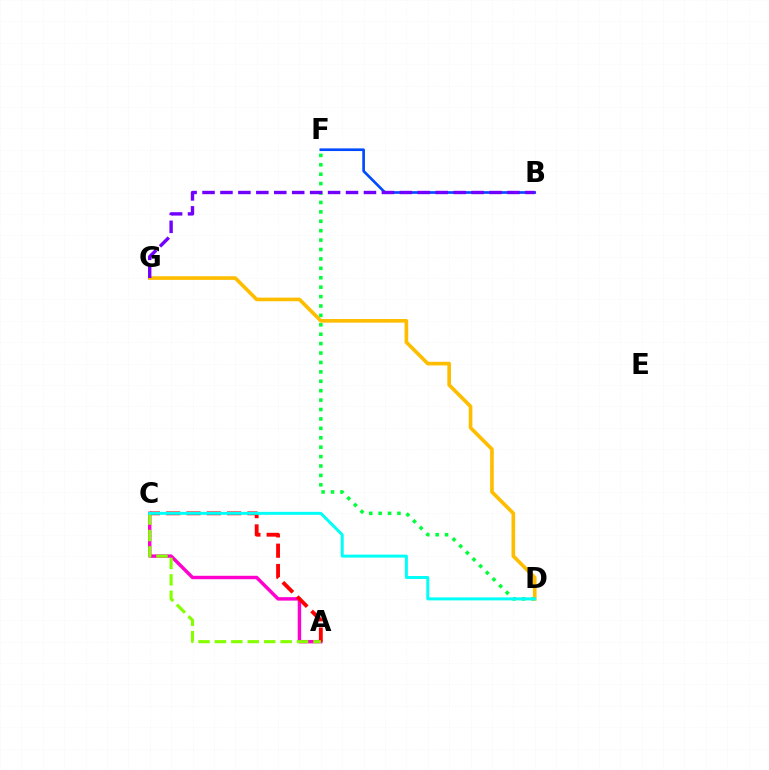{('A', 'C'): [{'color': '#ff00cf', 'line_style': 'solid', 'thickness': 2.47}, {'color': '#ff0000', 'line_style': 'dashed', 'thickness': 2.76}, {'color': '#84ff00', 'line_style': 'dashed', 'thickness': 2.23}], ('B', 'F'): [{'color': '#004bff', 'line_style': 'solid', 'thickness': 1.92}], ('D', 'F'): [{'color': '#00ff39', 'line_style': 'dotted', 'thickness': 2.56}], ('D', 'G'): [{'color': '#ffbd00', 'line_style': 'solid', 'thickness': 2.63}], ('B', 'G'): [{'color': '#7200ff', 'line_style': 'dashed', 'thickness': 2.44}], ('C', 'D'): [{'color': '#00fff6', 'line_style': 'solid', 'thickness': 2.14}]}